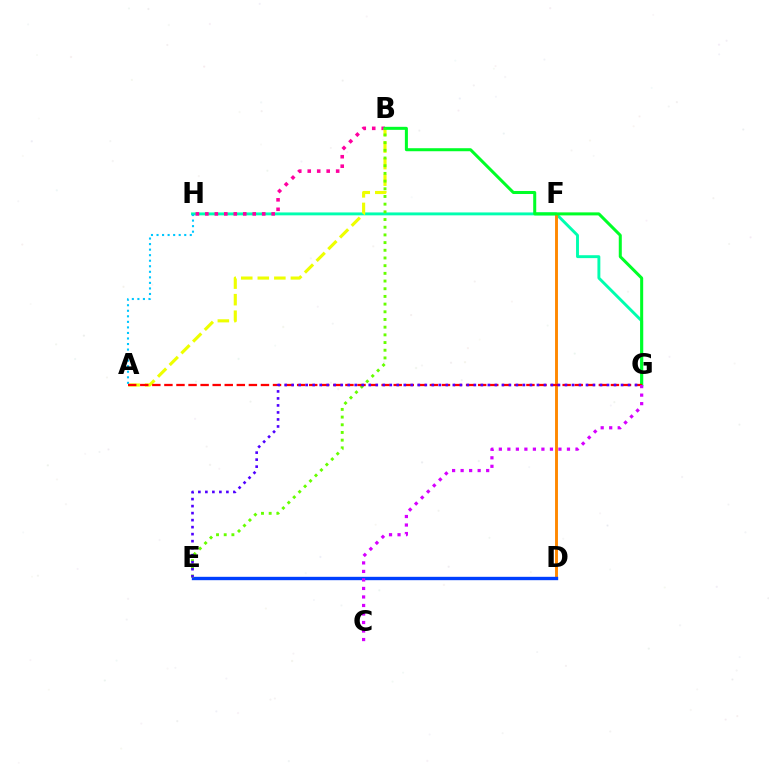{('G', 'H'): [{'color': '#00ffaf', 'line_style': 'solid', 'thickness': 2.09}], ('B', 'H'): [{'color': '#ff00a0', 'line_style': 'dotted', 'thickness': 2.57}], ('D', 'F'): [{'color': '#ff8800', 'line_style': 'solid', 'thickness': 2.1}], ('A', 'B'): [{'color': '#eeff00', 'line_style': 'dashed', 'thickness': 2.25}], ('B', 'G'): [{'color': '#00ff27', 'line_style': 'solid', 'thickness': 2.18}], ('D', 'E'): [{'color': '#003fff', 'line_style': 'solid', 'thickness': 2.43}], ('B', 'E'): [{'color': '#66ff00', 'line_style': 'dotted', 'thickness': 2.09}], ('A', 'H'): [{'color': '#00c7ff', 'line_style': 'dotted', 'thickness': 1.51}], ('A', 'G'): [{'color': '#ff0000', 'line_style': 'dashed', 'thickness': 1.64}], ('E', 'G'): [{'color': '#4f00ff', 'line_style': 'dotted', 'thickness': 1.9}], ('C', 'G'): [{'color': '#d600ff', 'line_style': 'dotted', 'thickness': 2.31}]}